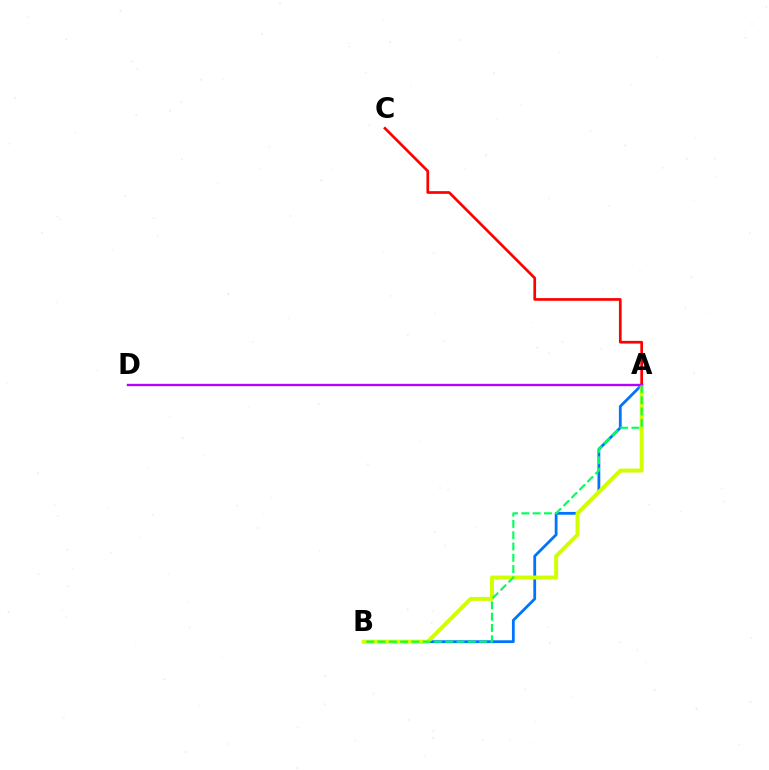{('A', 'B'): [{'color': '#0074ff', 'line_style': 'solid', 'thickness': 2.01}, {'color': '#d1ff00', 'line_style': 'solid', 'thickness': 2.84}, {'color': '#00ff5c', 'line_style': 'dashed', 'thickness': 1.53}], ('A', 'C'): [{'color': '#ff0000', 'line_style': 'solid', 'thickness': 1.94}], ('A', 'D'): [{'color': '#b900ff', 'line_style': 'solid', 'thickness': 1.7}]}